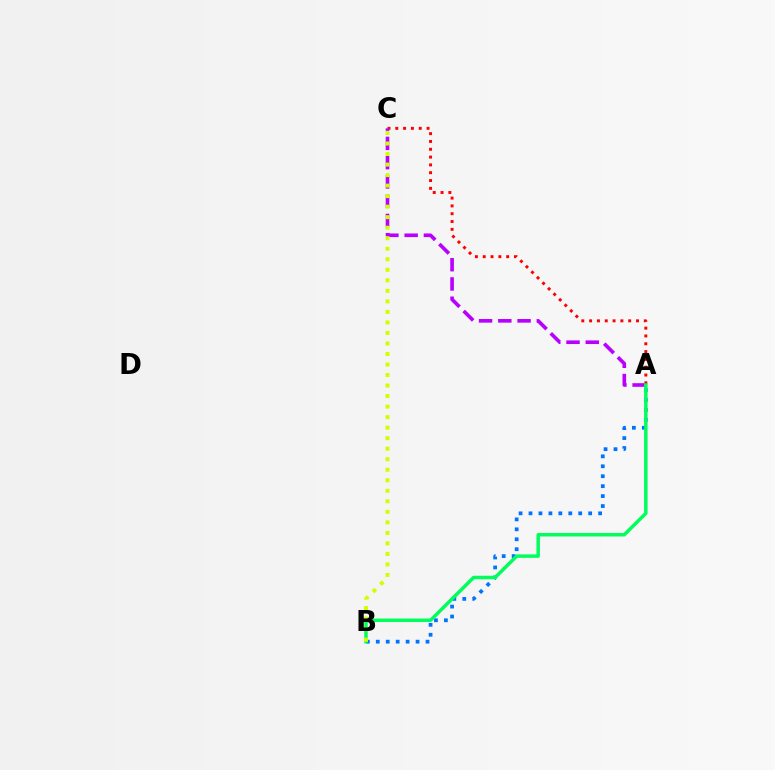{('A', 'B'): [{'color': '#0074ff', 'line_style': 'dotted', 'thickness': 2.7}, {'color': '#00ff5c', 'line_style': 'solid', 'thickness': 2.52}], ('A', 'C'): [{'color': '#ff0000', 'line_style': 'dotted', 'thickness': 2.12}, {'color': '#b900ff', 'line_style': 'dashed', 'thickness': 2.62}], ('B', 'C'): [{'color': '#d1ff00', 'line_style': 'dotted', 'thickness': 2.86}]}